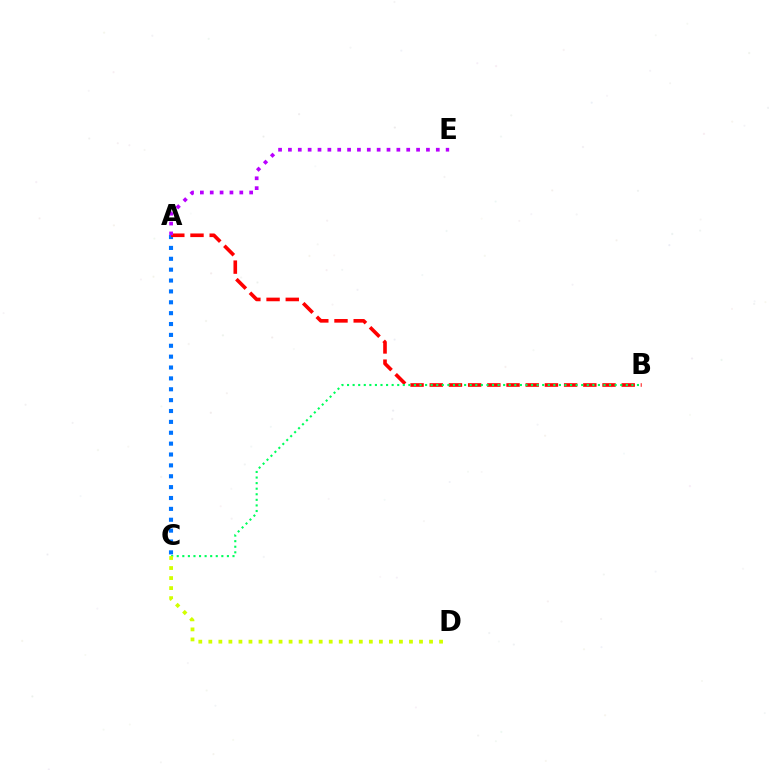{('A', 'C'): [{'color': '#0074ff', 'line_style': 'dotted', 'thickness': 2.95}], ('A', 'B'): [{'color': '#ff0000', 'line_style': 'dashed', 'thickness': 2.61}], ('B', 'C'): [{'color': '#00ff5c', 'line_style': 'dotted', 'thickness': 1.51}], ('A', 'E'): [{'color': '#b900ff', 'line_style': 'dotted', 'thickness': 2.68}], ('C', 'D'): [{'color': '#d1ff00', 'line_style': 'dotted', 'thickness': 2.73}]}